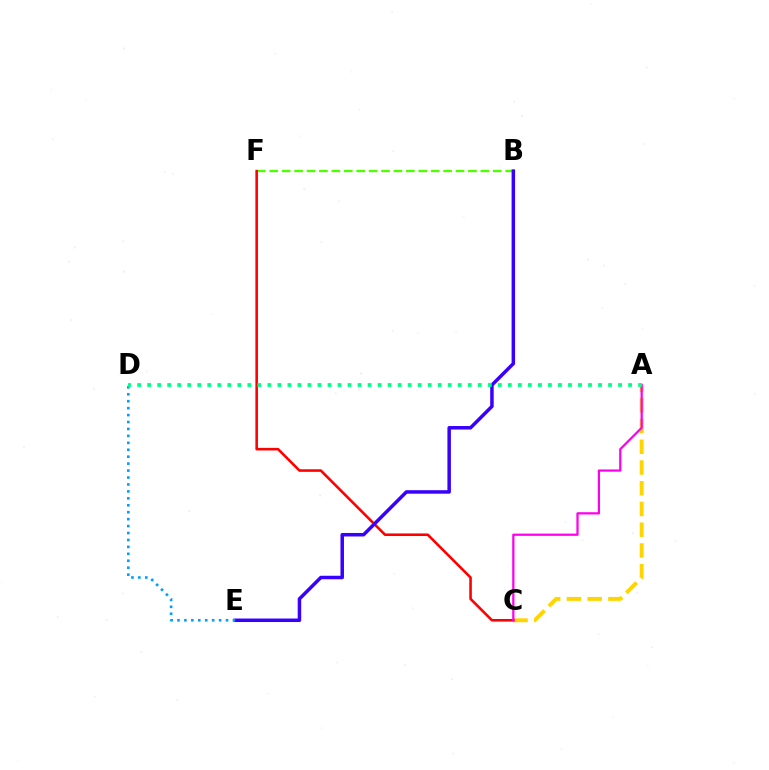{('A', 'C'): [{'color': '#ffd500', 'line_style': 'dashed', 'thickness': 2.82}, {'color': '#ff00ed', 'line_style': 'solid', 'thickness': 1.61}], ('B', 'F'): [{'color': '#4fff00', 'line_style': 'dashed', 'thickness': 1.69}], ('C', 'F'): [{'color': '#ff0000', 'line_style': 'solid', 'thickness': 1.86}], ('B', 'E'): [{'color': '#3700ff', 'line_style': 'solid', 'thickness': 2.51}], ('D', 'E'): [{'color': '#009eff', 'line_style': 'dotted', 'thickness': 1.88}], ('A', 'D'): [{'color': '#00ff86', 'line_style': 'dotted', 'thickness': 2.72}]}